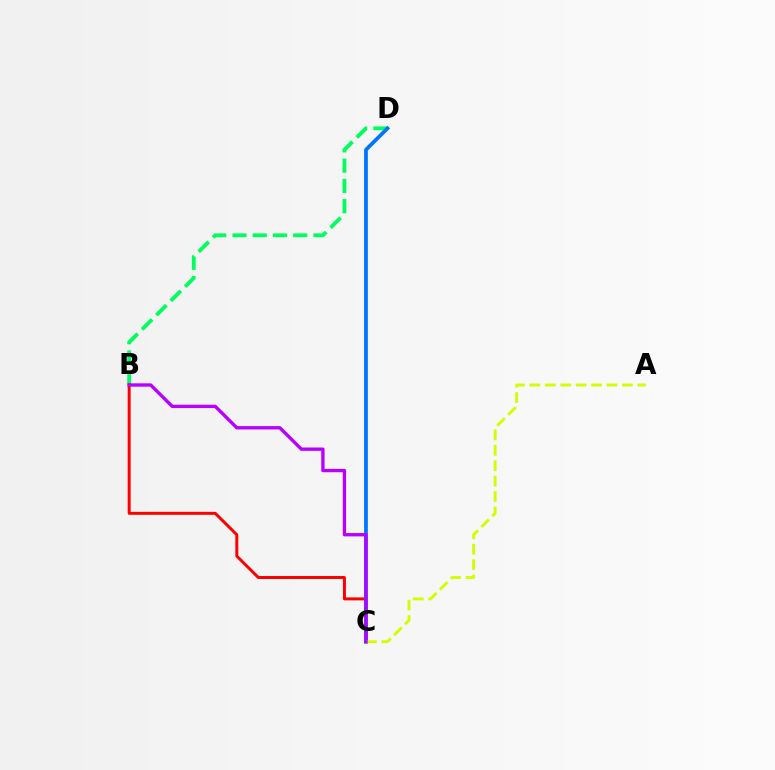{('B', 'D'): [{'color': '#00ff5c', 'line_style': 'dashed', 'thickness': 2.75}], ('B', 'C'): [{'color': '#ff0000', 'line_style': 'solid', 'thickness': 2.14}, {'color': '#b900ff', 'line_style': 'solid', 'thickness': 2.41}], ('C', 'D'): [{'color': '#0074ff', 'line_style': 'solid', 'thickness': 2.69}], ('A', 'C'): [{'color': '#d1ff00', 'line_style': 'dashed', 'thickness': 2.09}]}